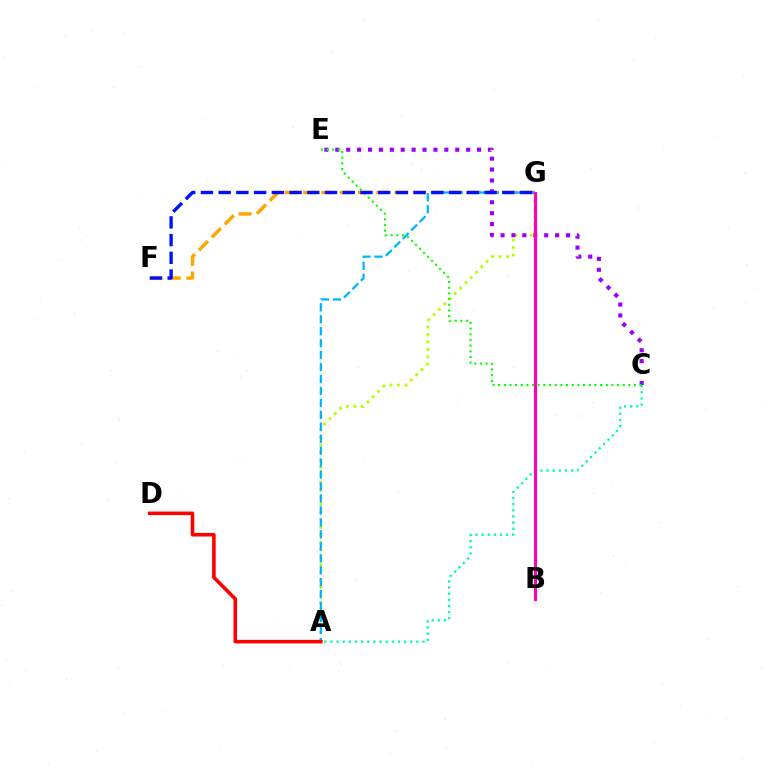{('A', 'G'): [{'color': '#b3ff00', 'line_style': 'dotted', 'thickness': 2.04}, {'color': '#00b5ff', 'line_style': 'dashed', 'thickness': 1.62}], ('F', 'G'): [{'color': '#ffa500', 'line_style': 'dashed', 'thickness': 2.49}, {'color': '#0010ff', 'line_style': 'dashed', 'thickness': 2.41}], ('A', 'C'): [{'color': '#00ff9d', 'line_style': 'dotted', 'thickness': 1.67}], ('C', 'E'): [{'color': '#9b00ff', 'line_style': 'dotted', 'thickness': 2.96}, {'color': '#08ff00', 'line_style': 'dotted', 'thickness': 1.54}], ('A', 'D'): [{'color': '#ff0000', 'line_style': 'solid', 'thickness': 2.57}], ('B', 'G'): [{'color': '#ff00bd', 'line_style': 'solid', 'thickness': 2.24}]}